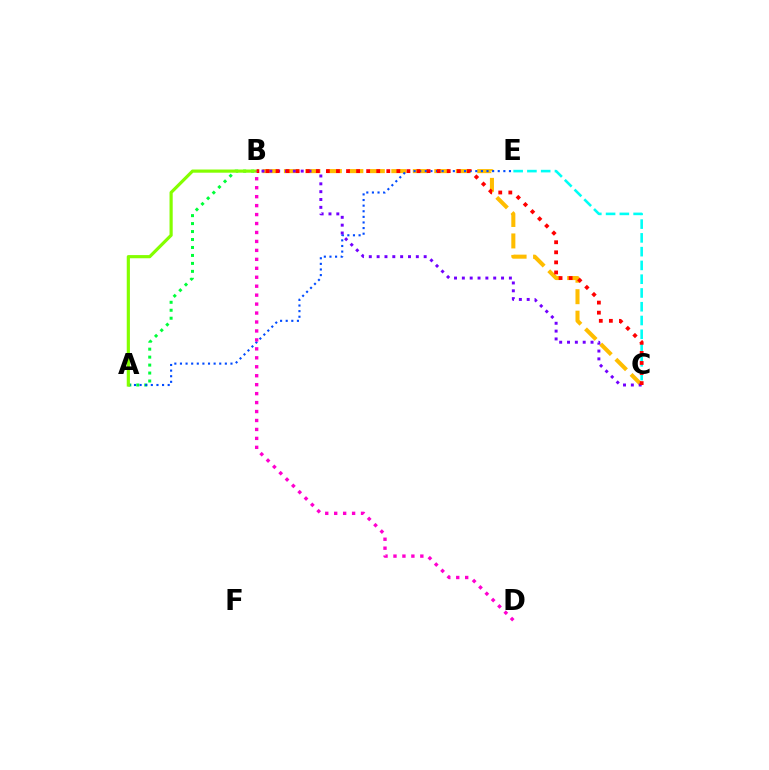{('B', 'C'): [{'color': '#ffbd00', 'line_style': 'dashed', 'thickness': 2.92}, {'color': '#7200ff', 'line_style': 'dotted', 'thickness': 2.13}, {'color': '#ff0000', 'line_style': 'dotted', 'thickness': 2.74}], ('A', 'B'): [{'color': '#00ff39', 'line_style': 'dotted', 'thickness': 2.16}, {'color': '#84ff00', 'line_style': 'solid', 'thickness': 2.29}], ('A', 'E'): [{'color': '#004bff', 'line_style': 'dotted', 'thickness': 1.52}], ('C', 'E'): [{'color': '#00fff6', 'line_style': 'dashed', 'thickness': 1.87}], ('B', 'D'): [{'color': '#ff00cf', 'line_style': 'dotted', 'thickness': 2.43}]}